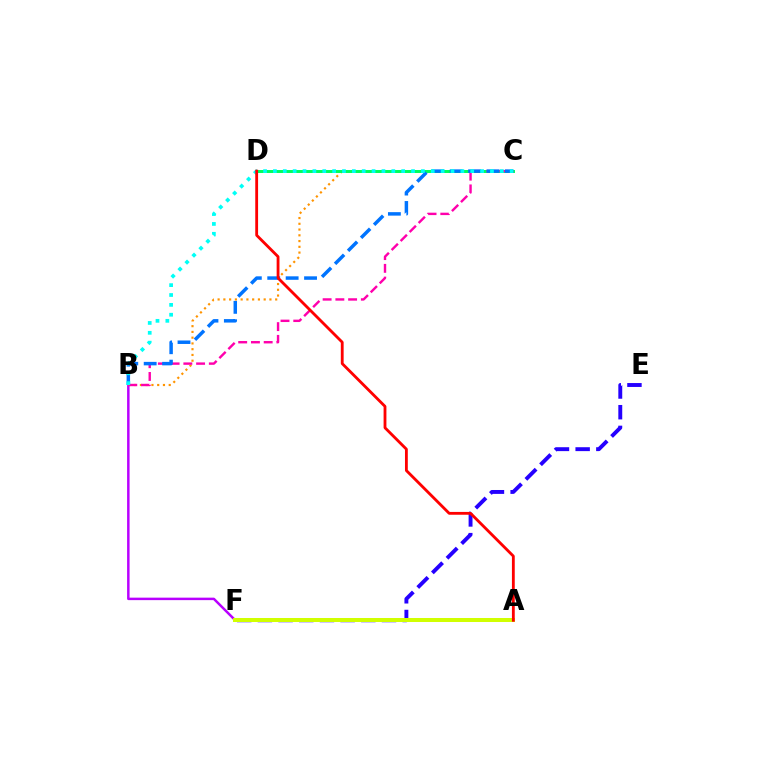{('B', 'F'): [{'color': '#b900ff', 'line_style': 'solid', 'thickness': 1.79}], ('B', 'C'): [{'color': '#ff9400', 'line_style': 'dotted', 'thickness': 1.56}, {'color': '#ff00ac', 'line_style': 'dashed', 'thickness': 1.73}, {'color': '#0074ff', 'line_style': 'dashed', 'thickness': 2.5}, {'color': '#00fff6', 'line_style': 'dotted', 'thickness': 2.68}], ('E', 'F'): [{'color': '#2500ff', 'line_style': 'dashed', 'thickness': 2.81}], ('A', 'F'): [{'color': '#3dff00', 'line_style': 'dashed', 'thickness': 1.63}, {'color': '#d1ff00', 'line_style': 'solid', 'thickness': 2.88}], ('C', 'D'): [{'color': '#00ff5c', 'line_style': 'solid', 'thickness': 2.14}], ('A', 'D'): [{'color': '#ff0000', 'line_style': 'solid', 'thickness': 2.03}]}